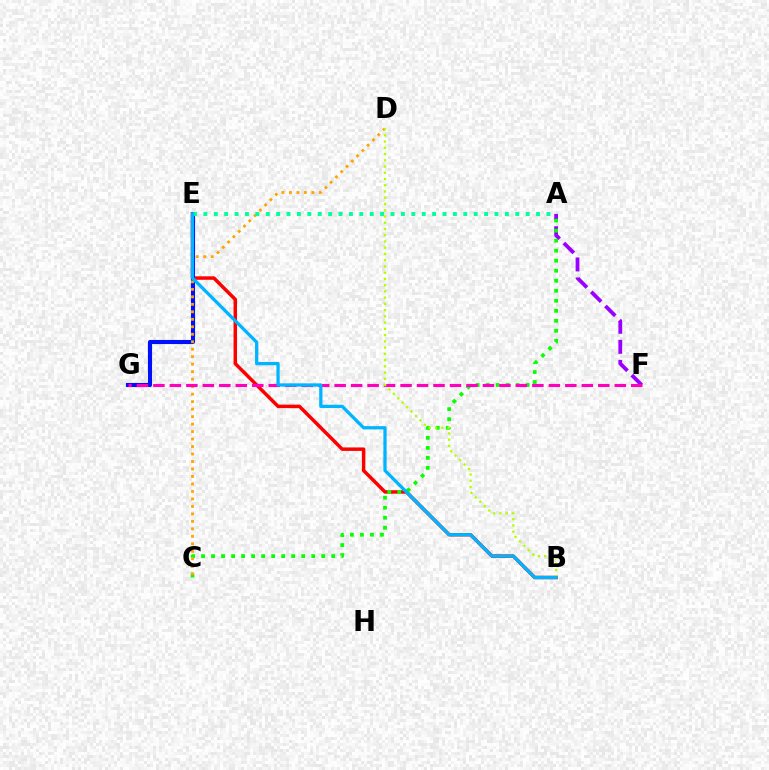{('A', 'F'): [{'color': '#9b00ff', 'line_style': 'dashed', 'thickness': 2.72}], ('B', 'E'): [{'color': '#ff0000', 'line_style': 'solid', 'thickness': 2.5}, {'color': '#00b5ff', 'line_style': 'solid', 'thickness': 2.35}], ('E', 'G'): [{'color': '#0010ff', 'line_style': 'solid', 'thickness': 2.96}], ('A', 'C'): [{'color': '#08ff00', 'line_style': 'dotted', 'thickness': 2.72}], ('C', 'D'): [{'color': '#ffa500', 'line_style': 'dotted', 'thickness': 2.03}], ('F', 'G'): [{'color': '#ff00bd', 'line_style': 'dashed', 'thickness': 2.24}], ('A', 'E'): [{'color': '#00ff9d', 'line_style': 'dotted', 'thickness': 2.82}], ('B', 'D'): [{'color': '#b3ff00', 'line_style': 'dotted', 'thickness': 1.7}]}